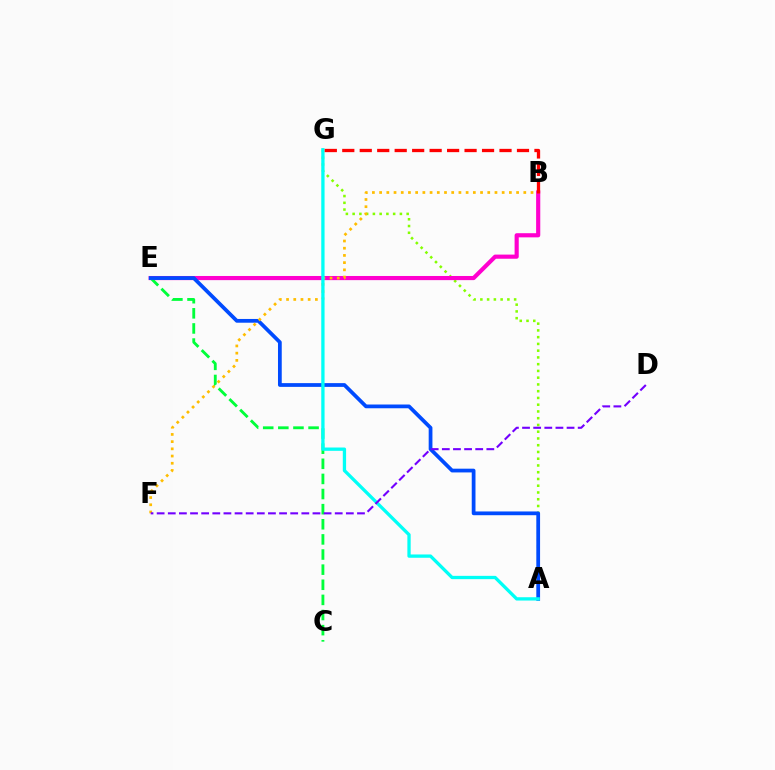{('A', 'G'): [{'color': '#84ff00', 'line_style': 'dotted', 'thickness': 1.83}, {'color': '#00fff6', 'line_style': 'solid', 'thickness': 2.38}], ('B', 'E'): [{'color': '#ff00cf', 'line_style': 'solid', 'thickness': 2.98}], ('C', 'E'): [{'color': '#00ff39', 'line_style': 'dashed', 'thickness': 2.05}], ('A', 'E'): [{'color': '#004bff', 'line_style': 'solid', 'thickness': 2.7}], ('B', 'F'): [{'color': '#ffbd00', 'line_style': 'dotted', 'thickness': 1.96}], ('D', 'F'): [{'color': '#7200ff', 'line_style': 'dashed', 'thickness': 1.51}], ('B', 'G'): [{'color': '#ff0000', 'line_style': 'dashed', 'thickness': 2.37}]}